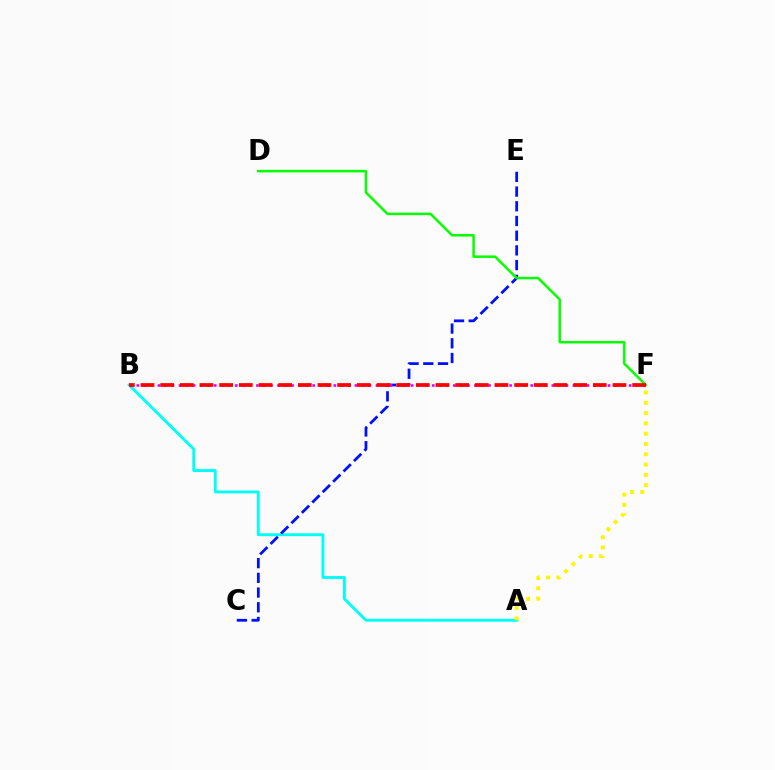{('A', 'B'): [{'color': '#00fff6', 'line_style': 'solid', 'thickness': 2.07}], ('C', 'E'): [{'color': '#0010ff', 'line_style': 'dashed', 'thickness': 2.0}], ('B', 'F'): [{'color': '#ee00ff', 'line_style': 'dotted', 'thickness': 1.91}, {'color': '#ff0000', 'line_style': 'dashed', 'thickness': 2.67}], ('D', 'F'): [{'color': '#08ff00', 'line_style': 'solid', 'thickness': 1.81}], ('A', 'F'): [{'color': '#fcf500', 'line_style': 'dotted', 'thickness': 2.8}]}